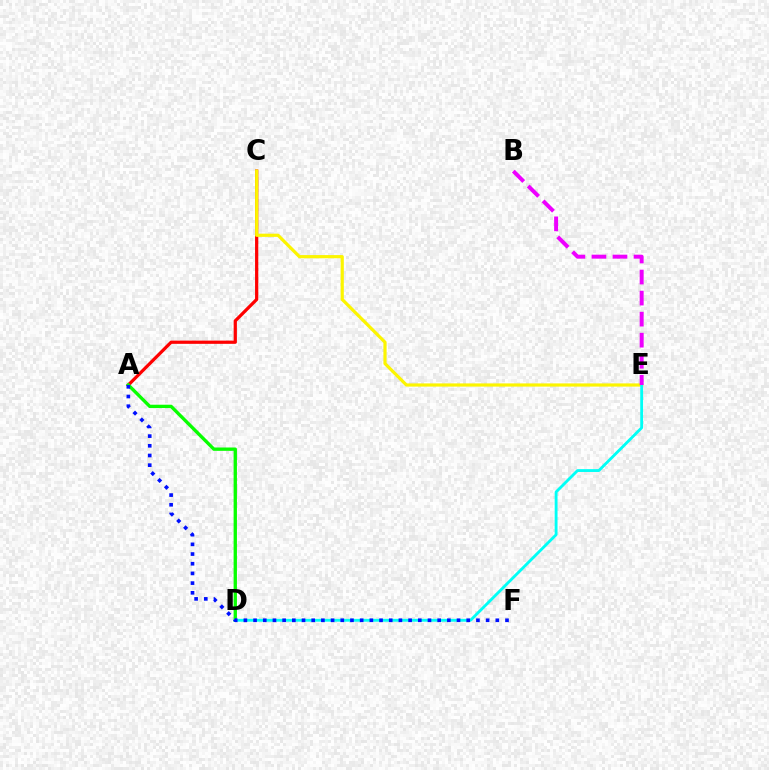{('A', 'C'): [{'color': '#ff0000', 'line_style': 'solid', 'thickness': 2.33}], ('C', 'E'): [{'color': '#fcf500', 'line_style': 'solid', 'thickness': 2.3}], ('A', 'D'): [{'color': '#08ff00', 'line_style': 'solid', 'thickness': 2.4}], ('D', 'E'): [{'color': '#00fff6', 'line_style': 'solid', 'thickness': 2.05}], ('A', 'F'): [{'color': '#0010ff', 'line_style': 'dotted', 'thickness': 2.63}], ('B', 'E'): [{'color': '#ee00ff', 'line_style': 'dashed', 'thickness': 2.86}]}